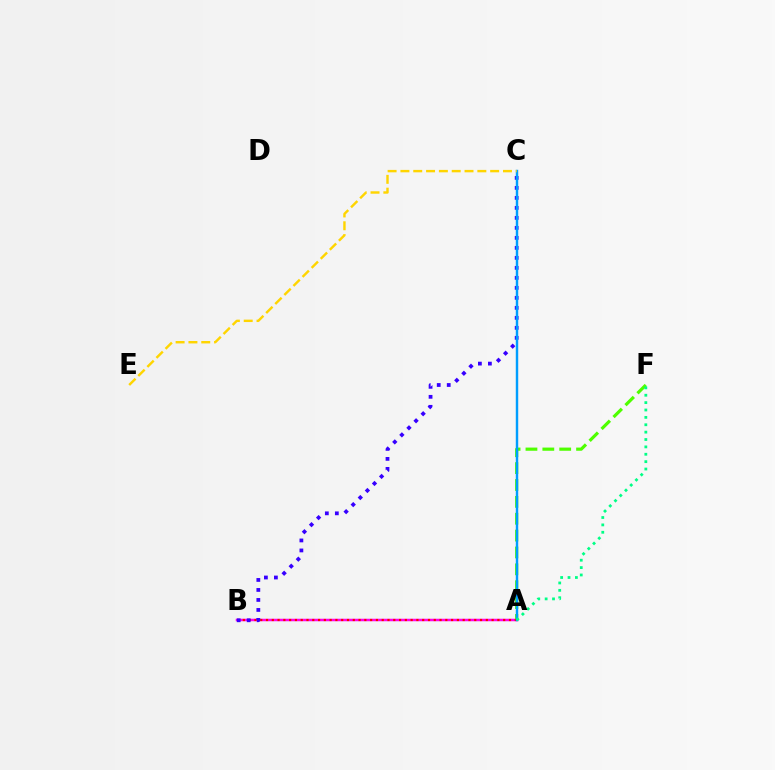{('A', 'B'): [{'color': '#ff00ed', 'line_style': 'solid', 'thickness': 1.79}, {'color': '#ff0000', 'line_style': 'dotted', 'thickness': 1.57}], ('A', 'F'): [{'color': '#4fff00', 'line_style': 'dashed', 'thickness': 2.29}, {'color': '#00ff86', 'line_style': 'dotted', 'thickness': 2.0}], ('B', 'C'): [{'color': '#3700ff', 'line_style': 'dotted', 'thickness': 2.72}], ('A', 'C'): [{'color': '#009eff', 'line_style': 'solid', 'thickness': 1.76}], ('C', 'E'): [{'color': '#ffd500', 'line_style': 'dashed', 'thickness': 1.74}]}